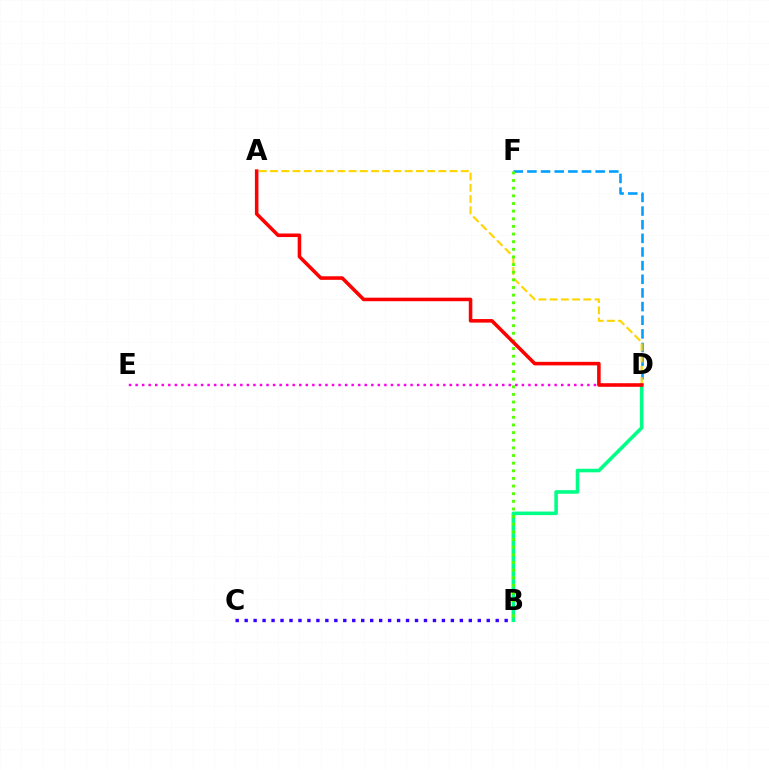{('D', 'F'): [{'color': '#009eff', 'line_style': 'dashed', 'thickness': 1.85}], ('B', 'D'): [{'color': '#00ff86', 'line_style': 'solid', 'thickness': 2.58}], ('B', 'C'): [{'color': '#3700ff', 'line_style': 'dotted', 'thickness': 2.44}], ('D', 'E'): [{'color': '#ff00ed', 'line_style': 'dotted', 'thickness': 1.78}], ('A', 'D'): [{'color': '#ffd500', 'line_style': 'dashed', 'thickness': 1.52}, {'color': '#ff0000', 'line_style': 'solid', 'thickness': 2.55}], ('B', 'F'): [{'color': '#4fff00', 'line_style': 'dotted', 'thickness': 2.08}]}